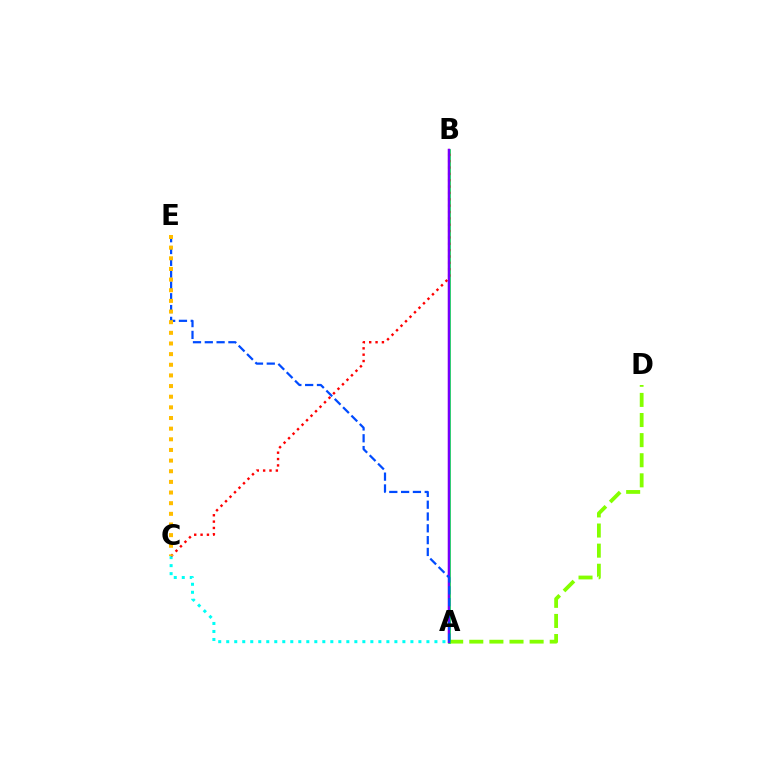{('A', 'C'): [{'color': '#00fff6', 'line_style': 'dotted', 'thickness': 2.18}], ('A', 'D'): [{'color': '#84ff00', 'line_style': 'dashed', 'thickness': 2.73}], ('A', 'B'): [{'color': '#ff00cf', 'line_style': 'solid', 'thickness': 1.67}, {'color': '#00ff39', 'line_style': 'solid', 'thickness': 1.92}, {'color': '#7200ff', 'line_style': 'solid', 'thickness': 1.69}], ('B', 'C'): [{'color': '#ff0000', 'line_style': 'dotted', 'thickness': 1.73}], ('A', 'E'): [{'color': '#004bff', 'line_style': 'dashed', 'thickness': 1.6}], ('C', 'E'): [{'color': '#ffbd00', 'line_style': 'dotted', 'thickness': 2.89}]}